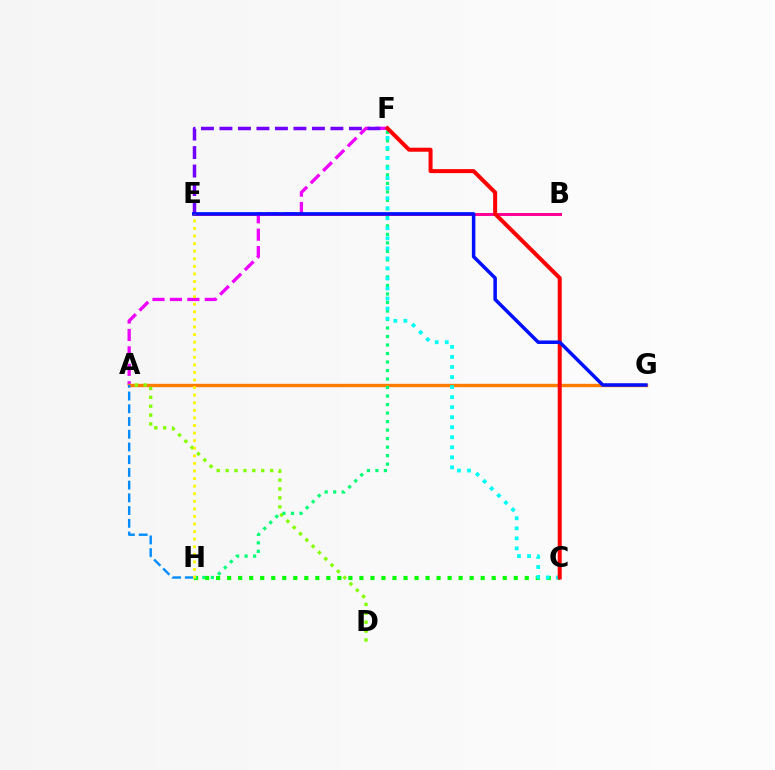{('B', 'E'): [{'color': '#ff0094', 'line_style': 'solid', 'thickness': 2.13}], ('A', 'F'): [{'color': '#ee00ff', 'line_style': 'dashed', 'thickness': 2.37}], ('C', 'H'): [{'color': '#08ff00', 'line_style': 'dotted', 'thickness': 2.99}], ('A', 'G'): [{'color': '#ff7c00', 'line_style': 'solid', 'thickness': 2.43}], ('A', 'D'): [{'color': '#84ff00', 'line_style': 'dotted', 'thickness': 2.42}], ('F', 'H'): [{'color': '#00ff74', 'line_style': 'dotted', 'thickness': 2.31}], ('E', 'F'): [{'color': '#7200ff', 'line_style': 'dashed', 'thickness': 2.51}], ('C', 'F'): [{'color': '#00fff6', 'line_style': 'dotted', 'thickness': 2.73}, {'color': '#ff0000', 'line_style': 'solid', 'thickness': 2.88}], ('A', 'H'): [{'color': '#008cff', 'line_style': 'dashed', 'thickness': 1.73}], ('E', 'G'): [{'color': '#0010ff', 'line_style': 'solid', 'thickness': 2.52}], ('E', 'H'): [{'color': '#fcf500', 'line_style': 'dotted', 'thickness': 2.06}]}